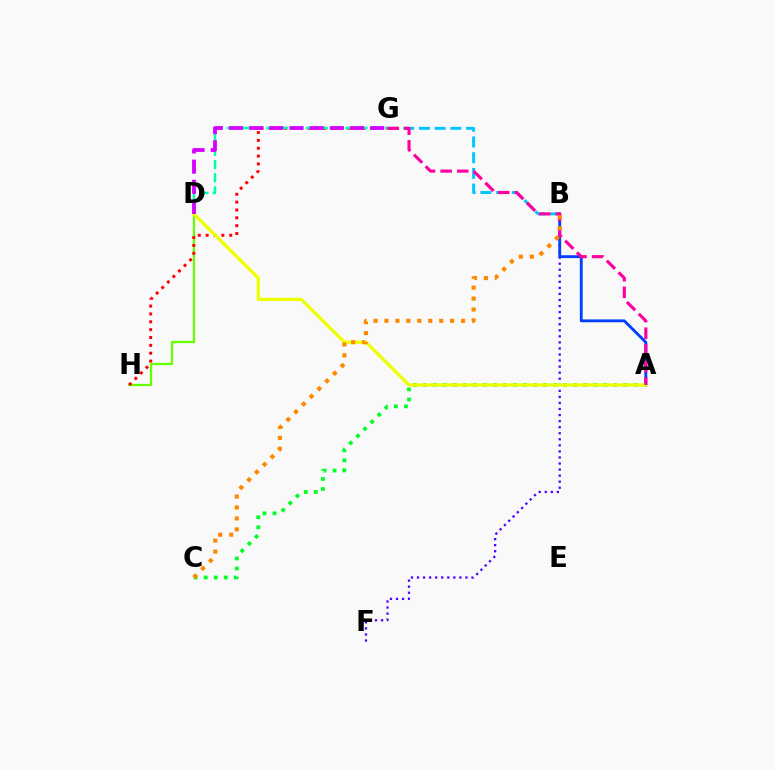{('D', 'H'): [{'color': '#66ff00', 'line_style': 'solid', 'thickness': 1.63}], ('B', 'F'): [{'color': '#4f00ff', 'line_style': 'dotted', 'thickness': 1.65}], ('A', 'B'): [{'color': '#003fff', 'line_style': 'solid', 'thickness': 2.05}], ('G', 'H'): [{'color': '#ff0000', 'line_style': 'dotted', 'thickness': 2.13}], ('A', 'C'): [{'color': '#00ff27', 'line_style': 'dotted', 'thickness': 2.73}], ('B', 'G'): [{'color': '#00c7ff', 'line_style': 'dashed', 'thickness': 2.13}], ('A', 'D'): [{'color': '#eeff00', 'line_style': 'solid', 'thickness': 2.34}], ('D', 'G'): [{'color': '#00ffaf', 'line_style': 'dashed', 'thickness': 1.79}, {'color': '#d600ff', 'line_style': 'dashed', 'thickness': 2.74}], ('A', 'G'): [{'color': '#ff00a0', 'line_style': 'dashed', 'thickness': 2.26}], ('B', 'C'): [{'color': '#ff8800', 'line_style': 'dotted', 'thickness': 2.97}]}